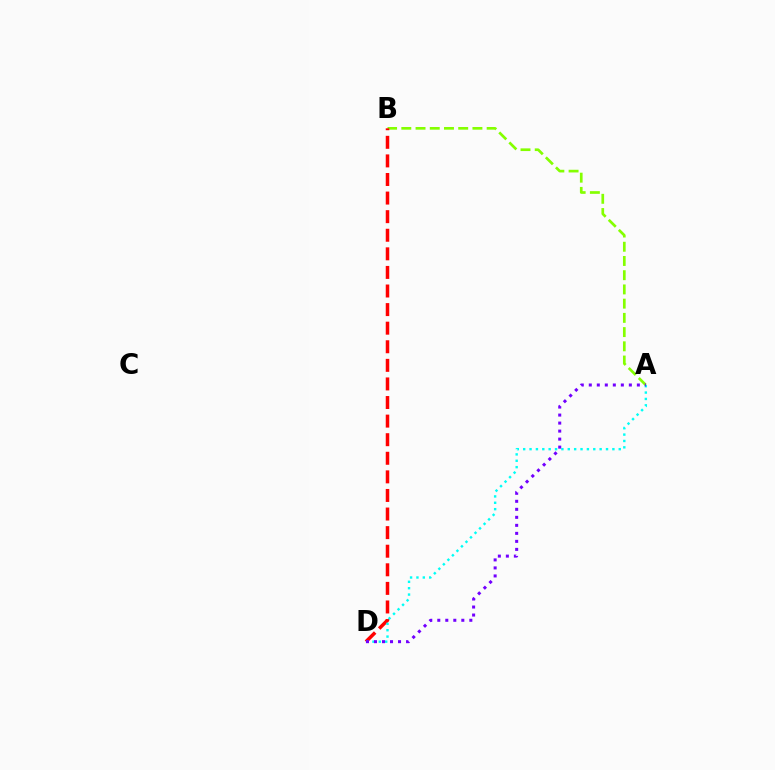{('A', 'B'): [{'color': '#84ff00', 'line_style': 'dashed', 'thickness': 1.93}], ('B', 'D'): [{'color': '#ff0000', 'line_style': 'dashed', 'thickness': 2.52}], ('A', 'D'): [{'color': '#00fff6', 'line_style': 'dotted', 'thickness': 1.73}, {'color': '#7200ff', 'line_style': 'dotted', 'thickness': 2.18}]}